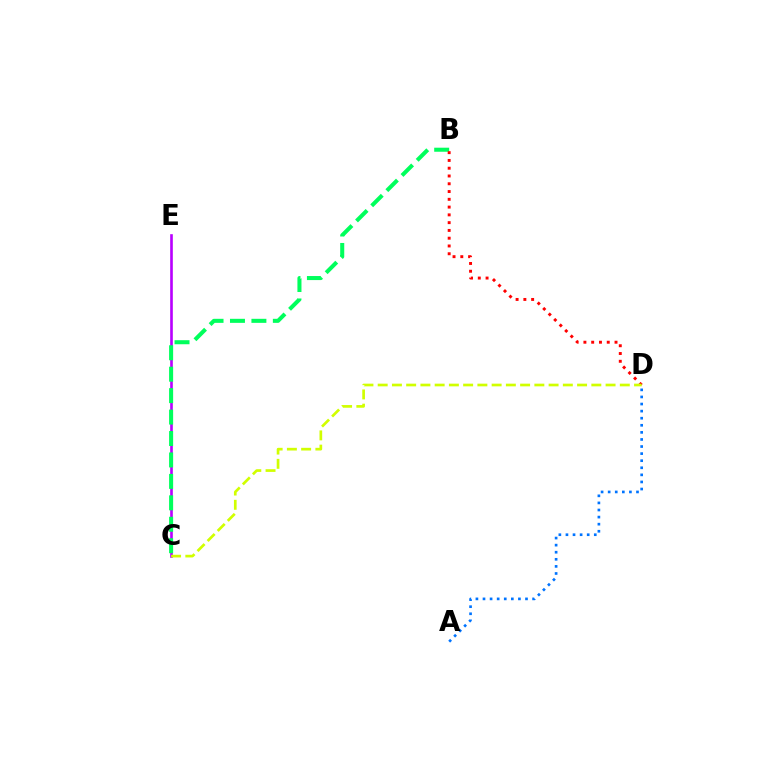{('C', 'E'): [{'color': '#b900ff', 'line_style': 'solid', 'thickness': 1.9}], ('B', 'C'): [{'color': '#00ff5c', 'line_style': 'dashed', 'thickness': 2.91}], ('A', 'D'): [{'color': '#0074ff', 'line_style': 'dotted', 'thickness': 1.92}], ('B', 'D'): [{'color': '#ff0000', 'line_style': 'dotted', 'thickness': 2.11}], ('C', 'D'): [{'color': '#d1ff00', 'line_style': 'dashed', 'thickness': 1.93}]}